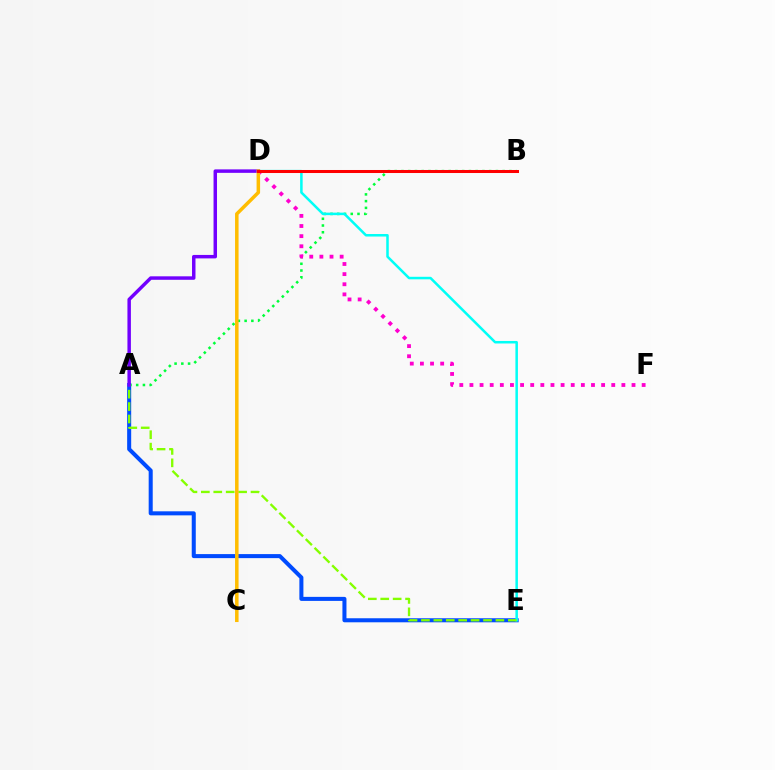{('A', 'E'): [{'color': '#004bff', 'line_style': 'solid', 'thickness': 2.91}, {'color': '#84ff00', 'line_style': 'dashed', 'thickness': 1.69}], ('A', 'B'): [{'color': '#00ff39', 'line_style': 'dotted', 'thickness': 1.83}], ('D', 'F'): [{'color': '#ff00cf', 'line_style': 'dotted', 'thickness': 2.75}], ('D', 'E'): [{'color': '#00fff6', 'line_style': 'solid', 'thickness': 1.81}], ('A', 'D'): [{'color': '#7200ff', 'line_style': 'solid', 'thickness': 2.5}], ('C', 'D'): [{'color': '#ffbd00', 'line_style': 'solid', 'thickness': 2.53}], ('B', 'D'): [{'color': '#ff0000', 'line_style': 'solid', 'thickness': 2.18}]}